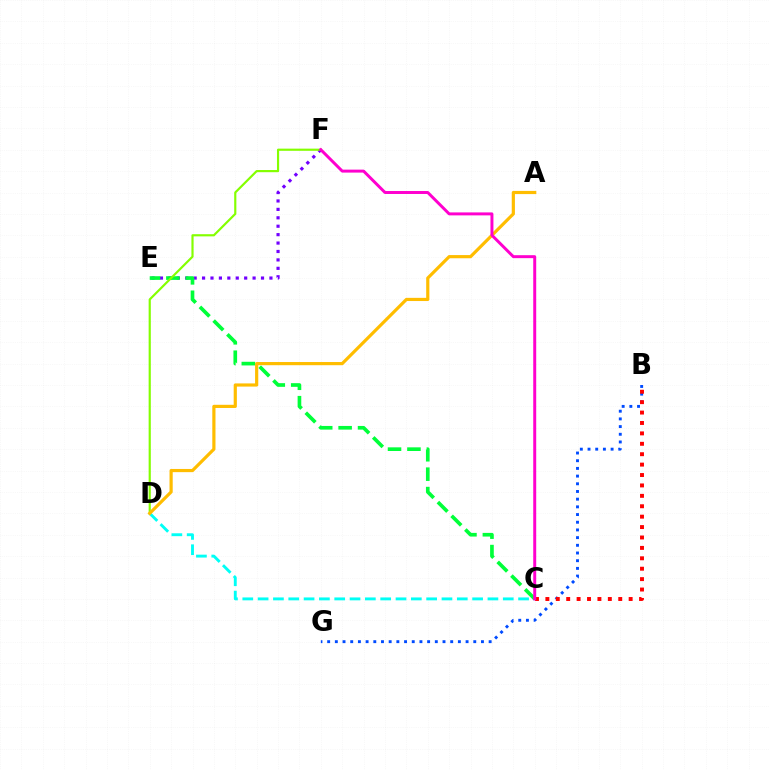{('C', 'D'): [{'color': '#00fff6', 'line_style': 'dashed', 'thickness': 2.08}], ('E', 'F'): [{'color': '#7200ff', 'line_style': 'dotted', 'thickness': 2.29}], ('C', 'E'): [{'color': '#00ff39', 'line_style': 'dashed', 'thickness': 2.64}], ('D', 'F'): [{'color': '#84ff00', 'line_style': 'solid', 'thickness': 1.56}], ('B', 'G'): [{'color': '#004bff', 'line_style': 'dotted', 'thickness': 2.09}], ('A', 'D'): [{'color': '#ffbd00', 'line_style': 'solid', 'thickness': 2.29}], ('B', 'C'): [{'color': '#ff0000', 'line_style': 'dotted', 'thickness': 2.83}], ('C', 'F'): [{'color': '#ff00cf', 'line_style': 'solid', 'thickness': 2.14}]}